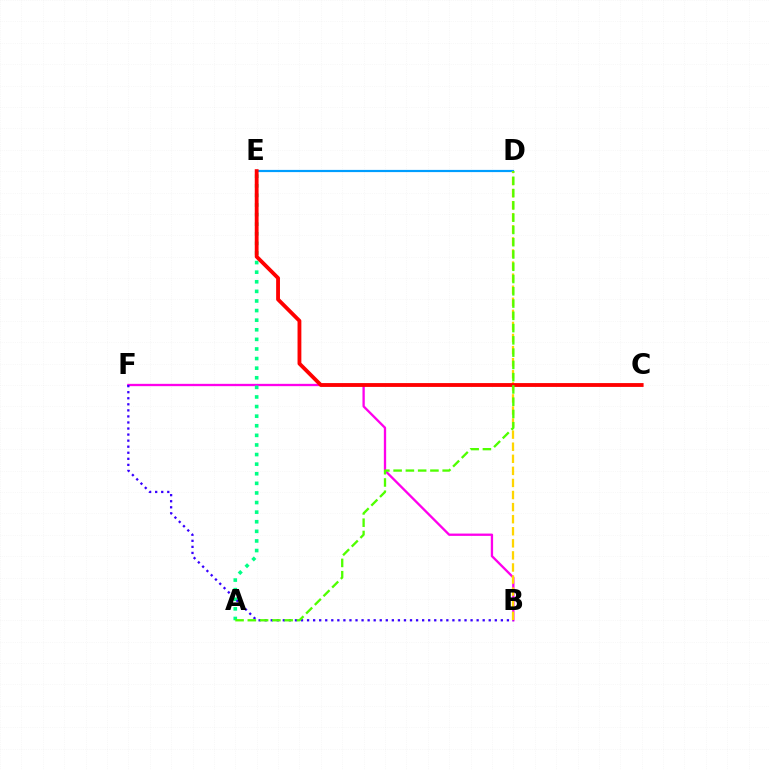{('B', 'F'): [{'color': '#ff00ed', 'line_style': 'solid', 'thickness': 1.67}, {'color': '#3700ff', 'line_style': 'dotted', 'thickness': 1.65}], ('A', 'E'): [{'color': '#00ff86', 'line_style': 'dotted', 'thickness': 2.61}], ('D', 'E'): [{'color': '#009eff', 'line_style': 'solid', 'thickness': 1.58}], ('B', 'D'): [{'color': '#ffd500', 'line_style': 'dashed', 'thickness': 1.64}], ('C', 'E'): [{'color': '#ff0000', 'line_style': 'solid', 'thickness': 2.76}], ('A', 'D'): [{'color': '#4fff00', 'line_style': 'dashed', 'thickness': 1.67}]}